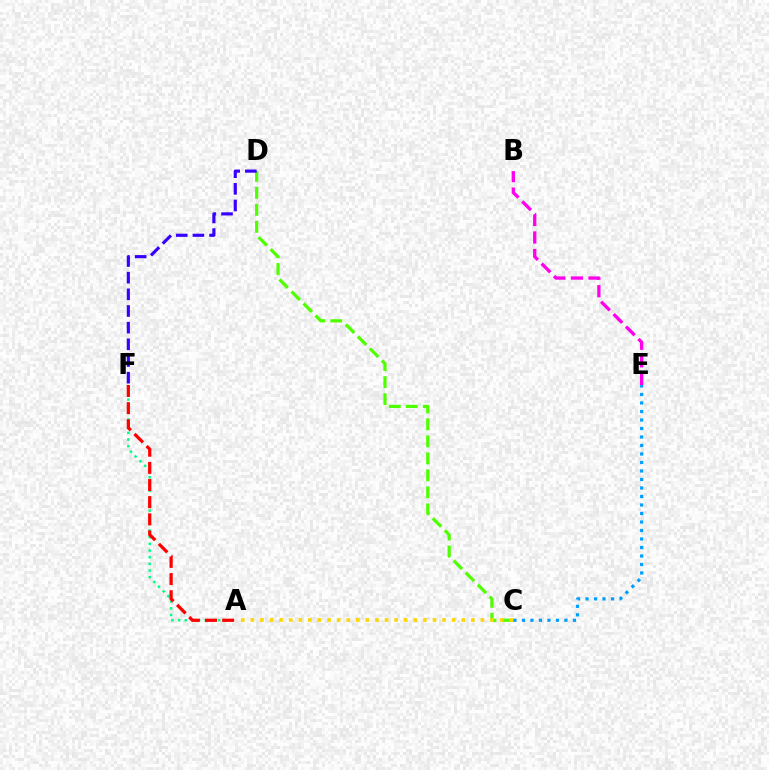{('C', 'D'): [{'color': '#4fff00', 'line_style': 'dashed', 'thickness': 2.31}], ('B', 'E'): [{'color': '#ff00ed', 'line_style': 'dashed', 'thickness': 2.39}], ('D', 'F'): [{'color': '#3700ff', 'line_style': 'dashed', 'thickness': 2.26}], ('C', 'E'): [{'color': '#009eff', 'line_style': 'dotted', 'thickness': 2.31}], ('A', 'F'): [{'color': '#00ff86', 'line_style': 'dotted', 'thickness': 1.81}, {'color': '#ff0000', 'line_style': 'dashed', 'thickness': 2.33}], ('A', 'C'): [{'color': '#ffd500', 'line_style': 'dotted', 'thickness': 2.6}]}